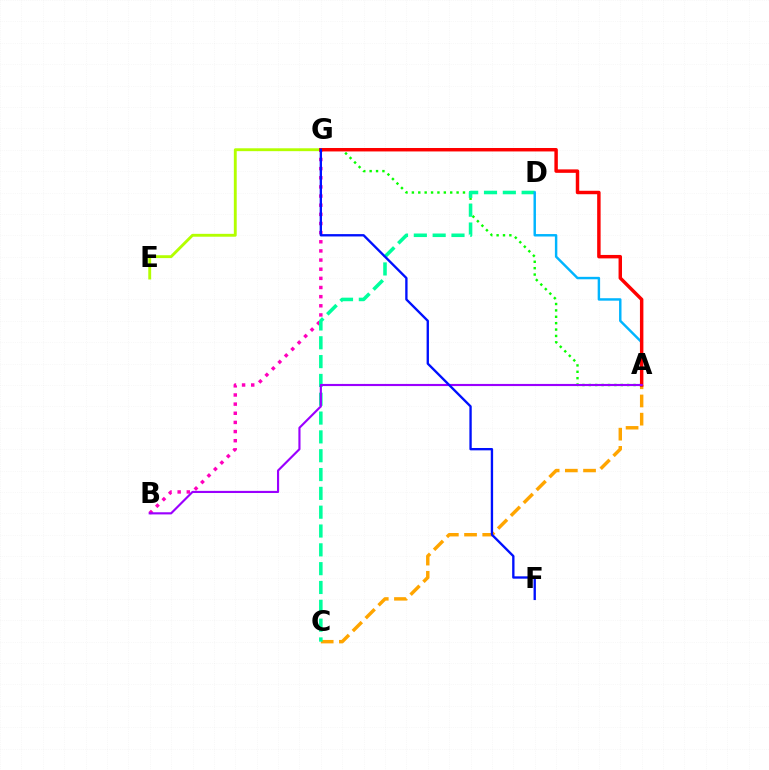{('A', 'C'): [{'color': '#ffa500', 'line_style': 'dashed', 'thickness': 2.47}], ('B', 'G'): [{'color': '#ff00bd', 'line_style': 'dotted', 'thickness': 2.48}], ('A', 'G'): [{'color': '#08ff00', 'line_style': 'dotted', 'thickness': 1.74}, {'color': '#ff0000', 'line_style': 'solid', 'thickness': 2.48}], ('C', 'D'): [{'color': '#00ff9d', 'line_style': 'dashed', 'thickness': 2.56}], ('A', 'D'): [{'color': '#00b5ff', 'line_style': 'solid', 'thickness': 1.76}], ('E', 'G'): [{'color': '#b3ff00', 'line_style': 'solid', 'thickness': 2.07}], ('A', 'B'): [{'color': '#9b00ff', 'line_style': 'solid', 'thickness': 1.54}], ('F', 'G'): [{'color': '#0010ff', 'line_style': 'solid', 'thickness': 1.69}]}